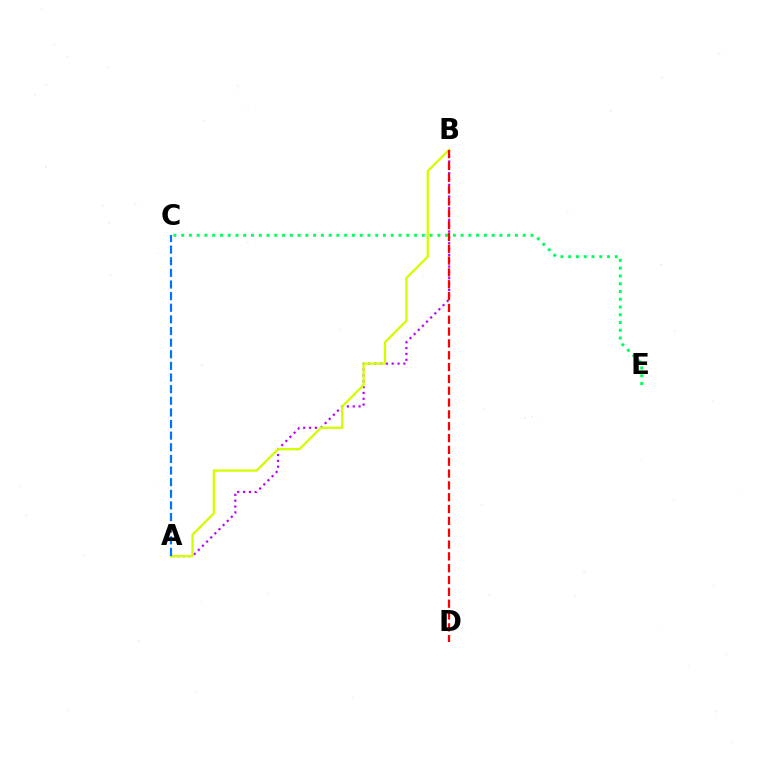{('C', 'E'): [{'color': '#00ff5c', 'line_style': 'dotted', 'thickness': 2.11}], ('A', 'B'): [{'color': '#b900ff', 'line_style': 'dotted', 'thickness': 1.59}, {'color': '#d1ff00', 'line_style': 'solid', 'thickness': 1.67}], ('B', 'D'): [{'color': '#ff0000', 'line_style': 'dashed', 'thickness': 1.61}], ('A', 'C'): [{'color': '#0074ff', 'line_style': 'dashed', 'thickness': 1.58}]}